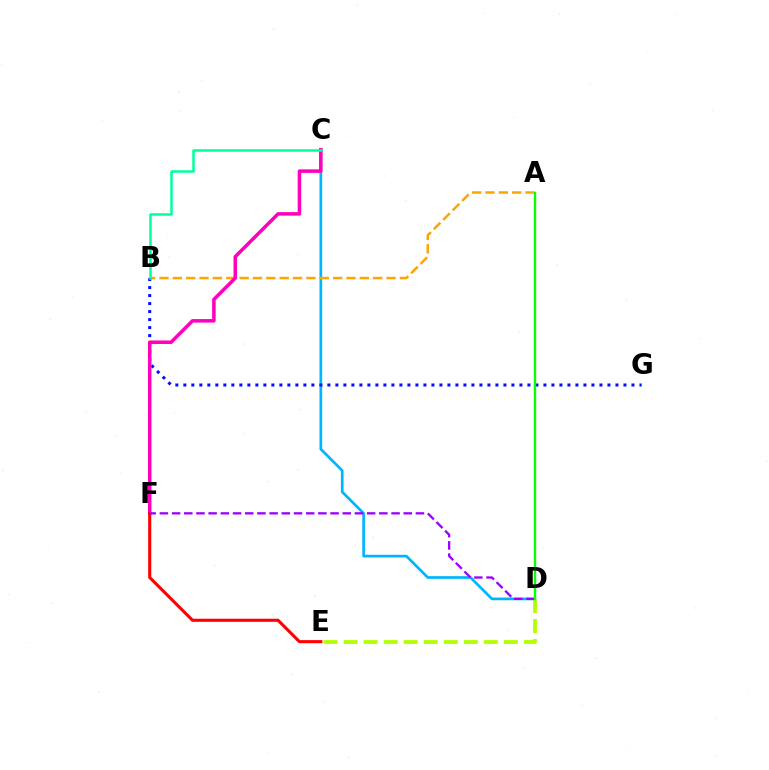{('C', 'D'): [{'color': '#00b5ff', 'line_style': 'solid', 'thickness': 1.95}], ('A', 'B'): [{'color': '#ffa500', 'line_style': 'dashed', 'thickness': 1.81}], ('D', 'E'): [{'color': '#b3ff00', 'line_style': 'dashed', 'thickness': 2.72}], ('B', 'G'): [{'color': '#0010ff', 'line_style': 'dotted', 'thickness': 2.17}], ('C', 'F'): [{'color': '#ff00bd', 'line_style': 'solid', 'thickness': 2.53}], ('E', 'F'): [{'color': '#ff0000', 'line_style': 'solid', 'thickness': 2.22}], ('B', 'C'): [{'color': '#00ff9d', 'line_style': 'solid', 'thickness': 1.8}], ('D', 'F'): [{'color': '#9b00ff', 'line_style': 'dashed', 'thickness': 1.66}], ('A', 'D'): [{'color': '#08ff00', 'line_style': 'solid', 'thickness': 1.71}]}